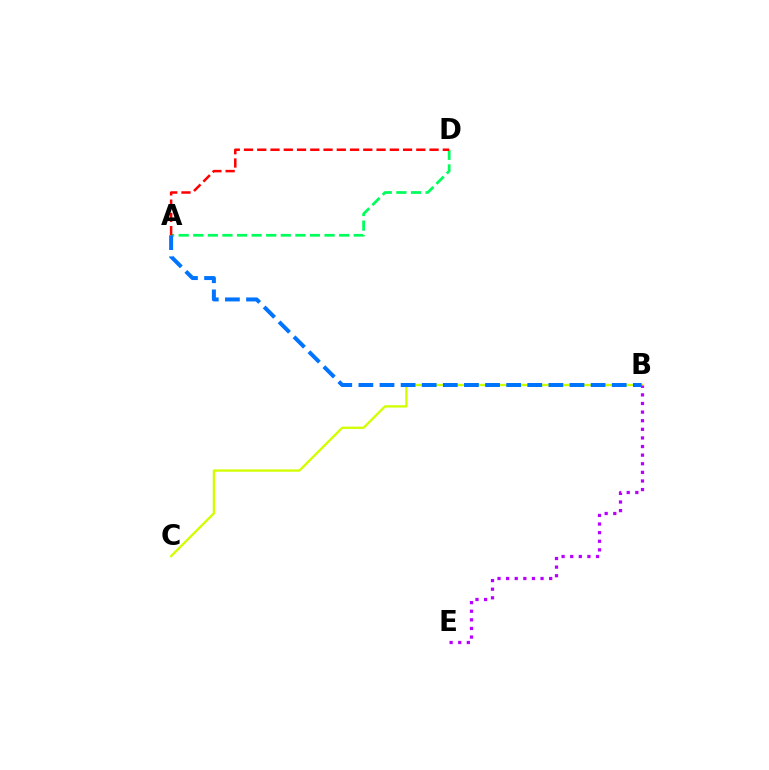{('B', 'C'): [{'color': '#d1ff00', 'line_style': 'solid', 'thickness': 1.67}], ('A', 'D'): [{'color': '#00ff5c', 'line_style': 'dashed', 'thickness': 1.98}, {'color': '#ff0000', 'line_style': 'dashed', 'thickness': 1.8}], ('B', 'E'): [{'color': '#b900ff', 'line_style': 'dotted', 'thickness': 2.34}], ('A', 'B'): [{'color': '#0074ff', 'line_style': 'dashed', 'thickness': 2.87}]}